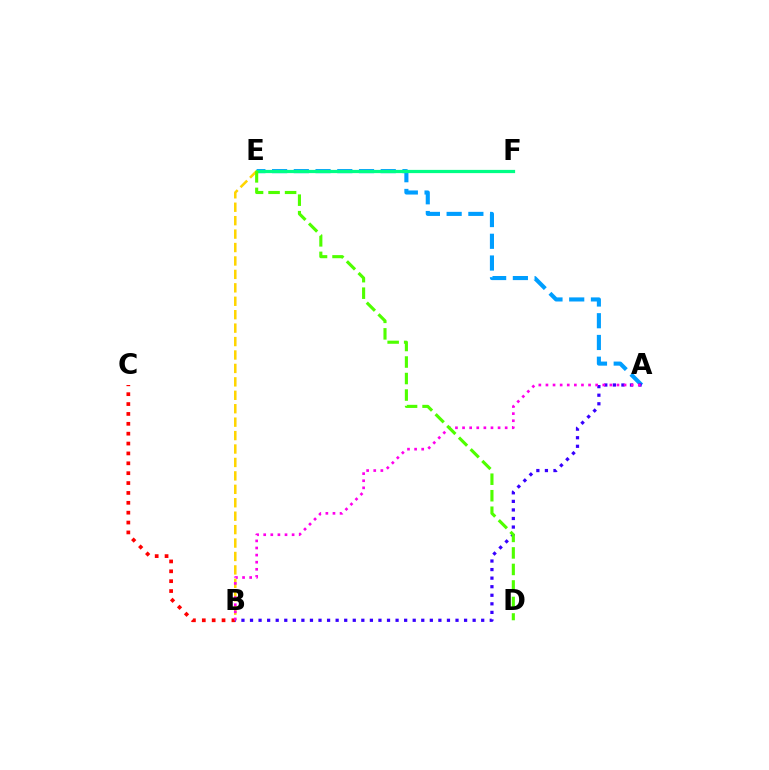{('B', 'C'): [{'color': '#ff0000', 'line_style': 'dotted', 'thickness': 2.68}], ('A', 'E'): [{'color': '#009eff', 'line_style': 'dashed', 'thickness': 2.95}], ('E', 'F'): [{'color': '#00ff86', 'line_style': 'solid', 'thickness': 2.33}], ('B', 'E'): [{'color': '#ffd500', 'line_style': 'dashed', 'thickness': 1.82}], ('A', 'B'): [{'color': '#3700ff', 'line_style': 'dotted', 'thickness': 2.33}, {'color': '#ff00ed', 'line_style': 'dotted', 'thickness': 1.93}], ('D', 'E'): [{'color': '#4fff00', 'line_style': 'dashed', 'thickness': 2.24}]}